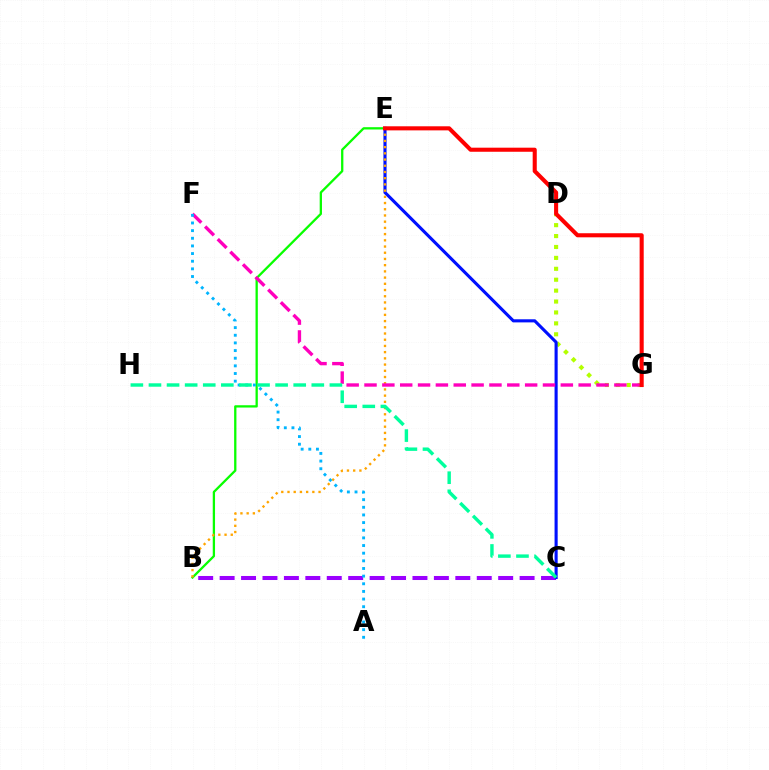{('B', 'C'): [{'color': '#9b00ff', 'line_style': 'dashed', 'thickness': 2.91}], ('D', 'G'): [{'color': '#b3ff00', 'line_style': 'dotted', 'thickness': 2.97}], ('B', 'E'): [{'color': '#08ff00', 'line_style': 'solid', 'thickness': 1.65}, {'color': '#ffa500', 'line_style': 'dotted', 'thickness': 1.69}], ('C', 'E'): [{'color': '#0010ff', 'line_style': 'solid', 'thickness': 2.24}], ('F', 'G'): [{'color': '#ff00bd', 'line_style': 'dashed', 'thickness': 2.42}], ('A', 'F'): [{'color': '#00b5ff', 'line_style': 'dotted', 'thickness': 2.08}], ('C', 'H'): [{'color': '#00ff9d', 'line_style': 'dashed', 'thickness': 2.46}], ('E', 'G'): [{'color': '#ff0000', 'line_style': 'solid', 'thickness': 2.94}]}